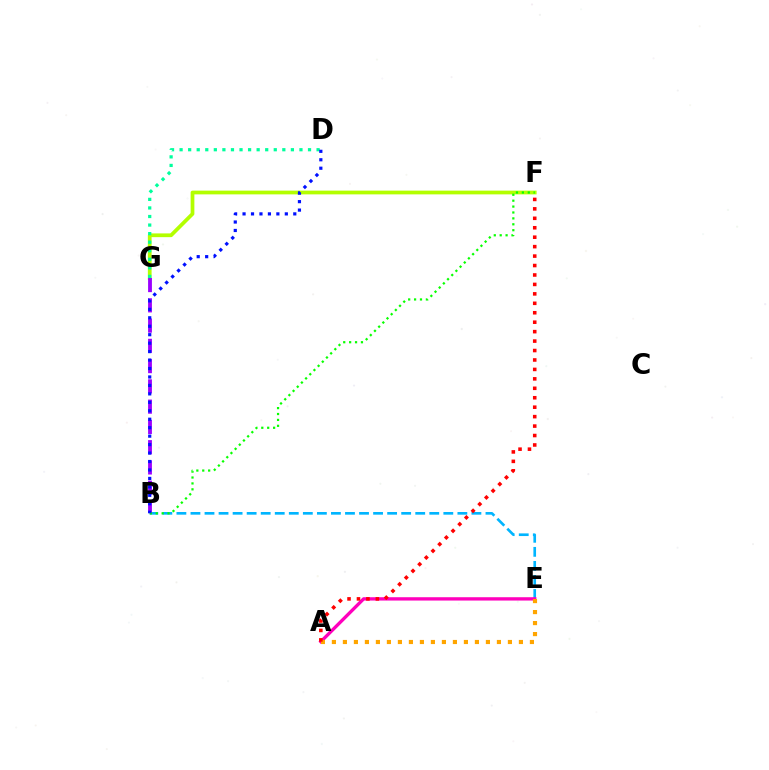{('F', 'G'): [{'color': '#b3ff00', 'line_style': 'solid', 'thickness': 2.7}], ('B', 'E'): [{'color': '#00b5ff', 'line_style': 'dashed', 'thickness': 1.91}], ('A', 'E'): [{'color': '#ff00bd', 'line_style': 'solid', 'thickness': 2.4}, {'color': '#ffa500', 'line_style': 'dotted', 'thickness': 2.99}], ('B', 'G'): [{'color': '#9b00ff', 'line_style': 'dashed', 'thickness': 2.75}], ('A', 'F'): [{'color': '#ff0000', 'line_style': 'dotted', 'thickness': 2.57}], ('D', 'G'): [{'color': '#00ff9d', 'line_style': 'dotted', 'thickness': 2.33}], ('B', 'F'): [{'color': '#08ff00', 'line_style': 'dotted', 'thickness': 1.6}], ('B', 'D'): [{'color': '#0010ff', 'line_style': 'dotted', 'thickness': 2.3}]}